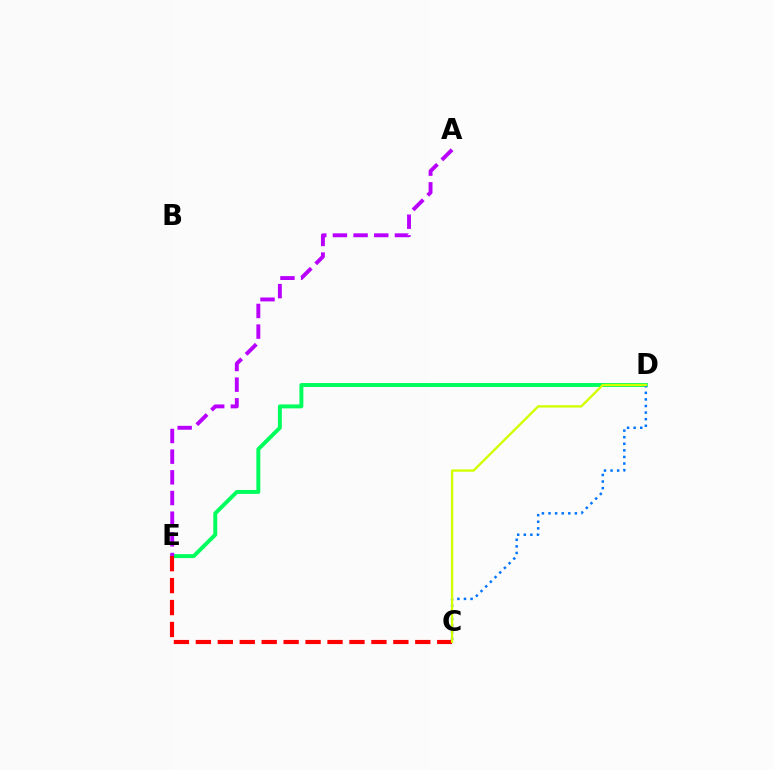{('D', 'E'): [{'color': '#00ff5c', 'line_style': 'solid', 'thickness': 2.84}], ('C', 'D'): [{'color': '#0074ff', 'line_style': 'dotted', 'thickness': 1.79}, {'color': '#d1ff00', 'line_style': 'solid', 'thickness': 1.69}], ('A', 'E'): [{'color': '#b900ff', 'line_style': 'dashed', 'thickness': 2.81}], ('C', 'E'): [{'color': '#ff0000', 'line_style': 'dashed', 'thickness': 2.98}]}